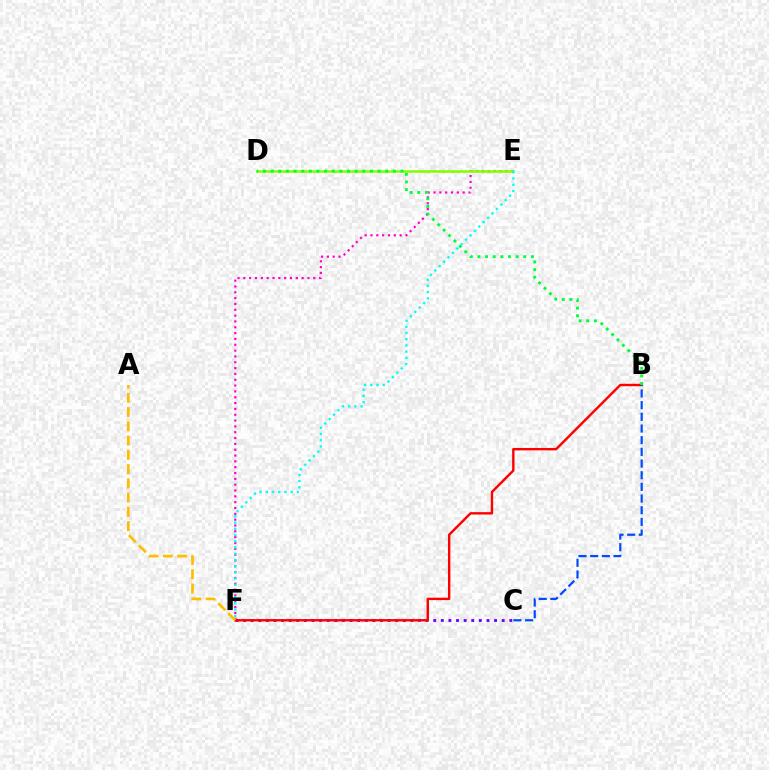{('E', 'F'): [{'color': '#ff00cf', 'line_style': 'dotted', 'thickness': 1.58}, {'color': '#00fff6', 'line_style': 'dotted', 'thickness': 1.69}], ('C', 'F'): [{'color': '#7200ff', 'line_style': 'dotted', 'thickness': 2.07}], ('B', 'F'): [{'color': '#ff0000', 'line_style': 'solid', 'thickness': 1.73}], ('B', 'C'): [{'color': '#004bff', 'line_style': 'dashed', 'thickness': 1.59}], ('D', 'E'): [{'color': '#84ff00', 'line_style': 'solid', 'thickness': 1.86}], ('B', 'D'): [{'color': '#00ff39', 'line_style': 'dotted', 'thickness': 2.08}], ('A', 'F'): [{'color': '#ffbd00', 'line_style': 'dashed', 'thickness': 1.94}]}